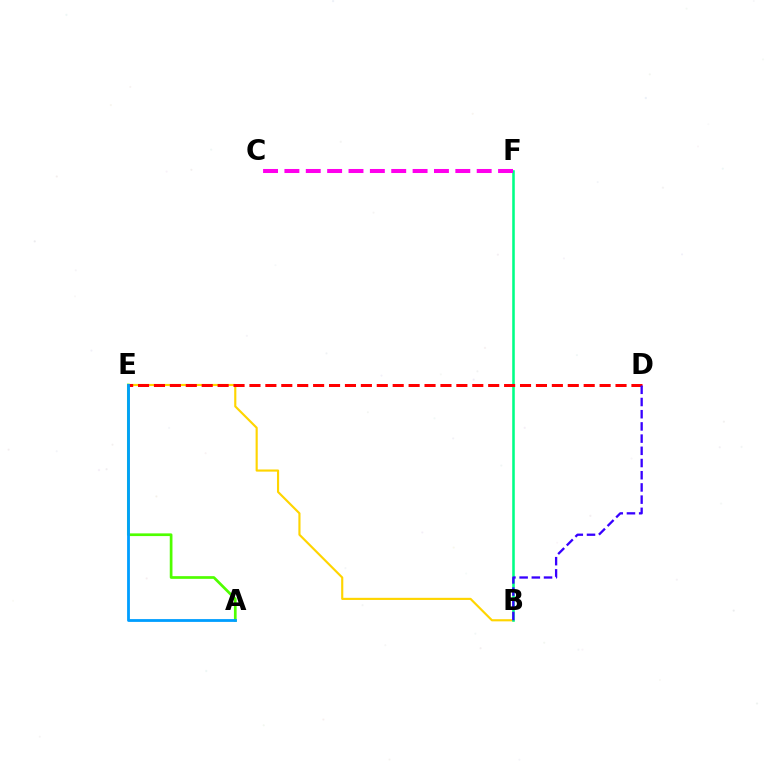{('B', 'E'): [{'color': '#ffd500', 'line_style': 'solid', 'thickness': 1.55}], ('B', 'F'): [{'color': '#00ff86', 'line_style': 'solid', 'thickness': 1.85}], ('A', 'E'): [{'color': '#4fff00', 'line_style': 'solid', 'thickness': 1.95}, {'color': '#009eff', 'line_style': 'solid', 'thickness': 2.02}], ('C', 'F'): [{'color': '#ff00ed', 'line_style': 'dashed', 'thickness': 2.9}], ('D', 'E'): [{'color': '#ff0000', 'line_style': 'dashed', 'thickness': 2.16}], ('B', 'D'): [{'color': '#3700ff', 'line_style': 'dashed', 'thickness': 1.66}]}